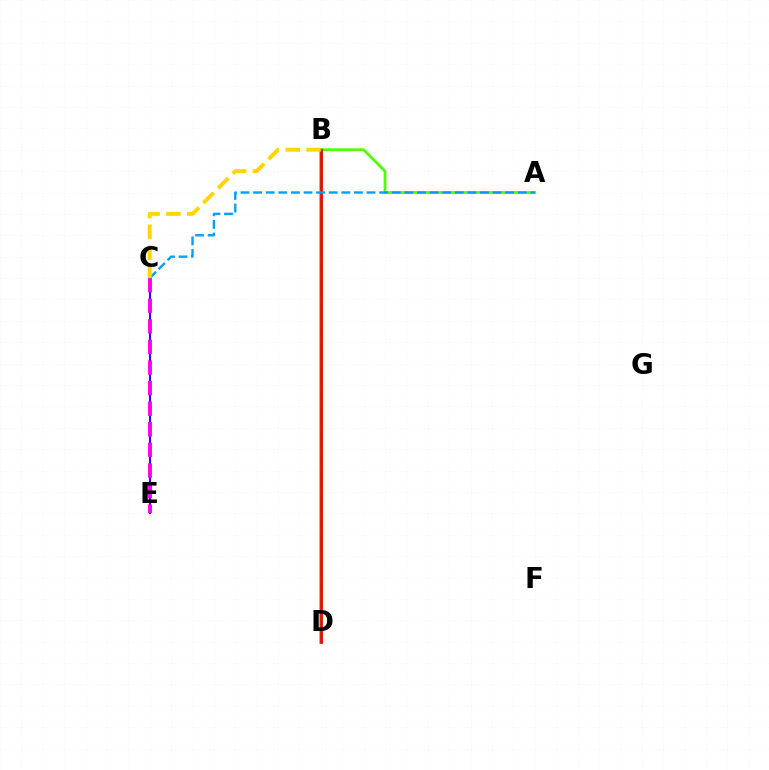{('C', 'E'): [{'color': '#3700ff', 'line_style': 'solid', 'thickness': 1.51}, {'color': '#ff00ed', 'line_style': 'dashed', 'thickness': 2.8}], ('A', 'B'): [{'color': '#4fff00', 'line_style': 'solid', 'thickness': 2.0}], ('B', 'D'): [{'color': '#00ff86', 'line_style': 'solid', 'thickness': 2.65}, {'color': '#ff0000', 'line_style': 'solid', 'thickness': 1.97}], ('A', 'C'): [{'color': '#009eff', 'line_style': 'dashed', 'thickness': 1.71}], ('B', 'C'): [{'color': '#ffd500', 'line_style': 'dashed', 'thickness': 2.83}]}